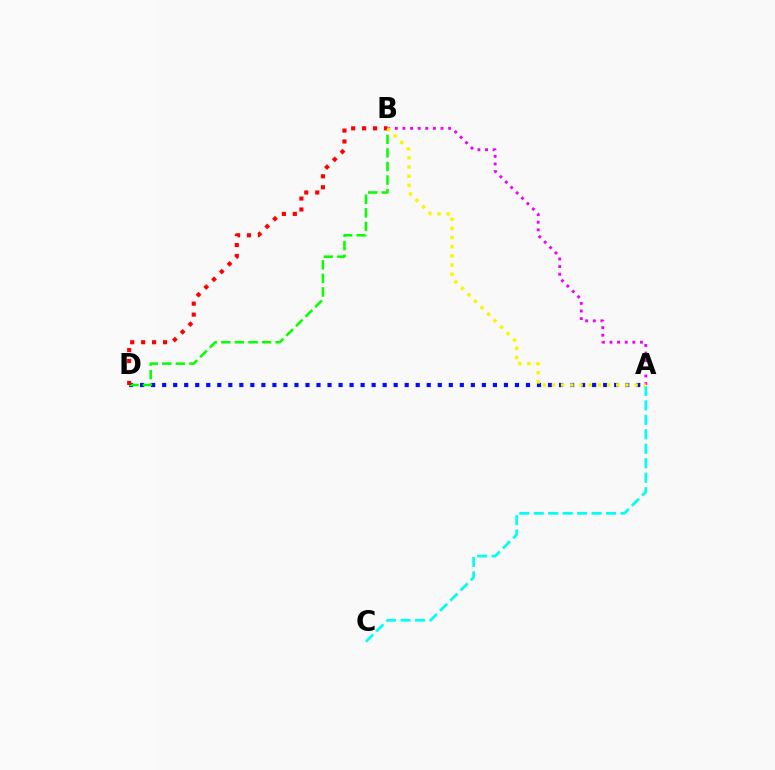{('A', 'D'): [{'color': '#0010ff', 'line_style': 'dotted', 'thickness': 3.0}], ('A', 'C'): [{'color': '#00fff6', 'line_style': 'dashed', 'thickness': 1.96}], ('B', 'D'): [{'color': '#08ff00', 'line_style': 'dashed', 'thickness': 1.84}, {'color': '#ff0000', 'line_style': 'dotted', 'thickness': 2.97}], ('A', 'B'): [{'color': '#ee00ff', 'line_style': 'dotted', 'thickness': 2.07}, {'color': '#fcf500', 'line_style': 'dotted', 'thickness': 2.49}]}